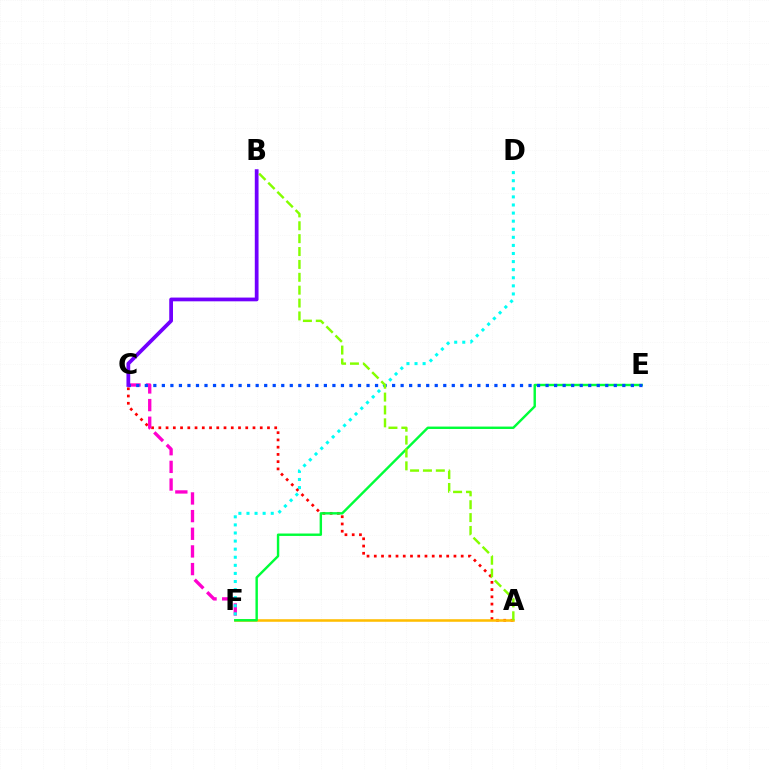{('A', 'C'): [{'color': '#ff0000', 'line_style': 'dotted', 'thickness': 1.97}], ('A', 'F'): [{'color': '#ffbd00', 'line_style': 'solid', 'thickness': 1.84}], ('C', 'F'): [{'color': '#ff00cf', 'line_style': 'dashed', 'thickness': 2.4}], ('D', 'F'): [{'color': '#00fff6', 'line_style': 'dotted', 'thickness': 2.2}], ('E', 'F'): [{'color': '#00ff39', 'line_style': 'solid', 'thickness': 1.74}], ('C', 'E'): [{'color': '#004bff', 'line_style': 'dotted', 'thickness': 2.32}], ('B', 'C'): [{'color': '#7200ff', 'line_style': 'solid', 'thickness': 2.7}], ('A', 'B'): [{'color': '#84ff00', 'line_style': 'dashed', 'thickness': 1.75}]}